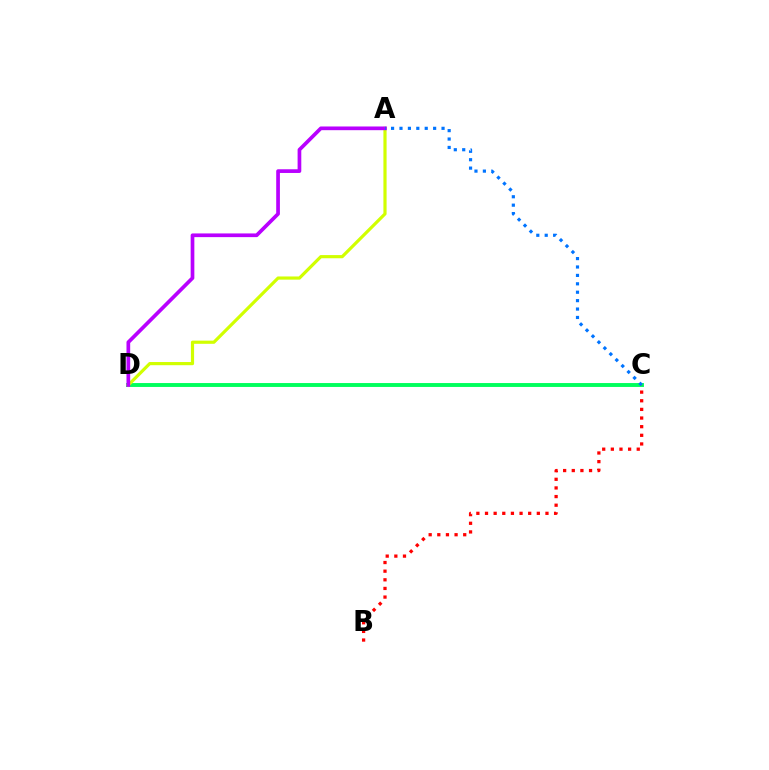{('C', 'D'): [{'color': '#00ff5c', 'line_style': 'solid', 'thickness': 2.81}], ('A', 'D'): [{'color': '#d1ff00', 'line_style': 'solid', 'thickness': 2.29}, {'color': '#b900ff', 'line_style': 'solid', 'thickness': 2.66}], ('A', 'C'): [{'color': '#0074ff', 'line_style': 'dotted', 'thickness': 2.29}], ('B', 'C'): [{'color': '#ff0000', 'line_style': 'dotted', 'thickness': 2.35}]}